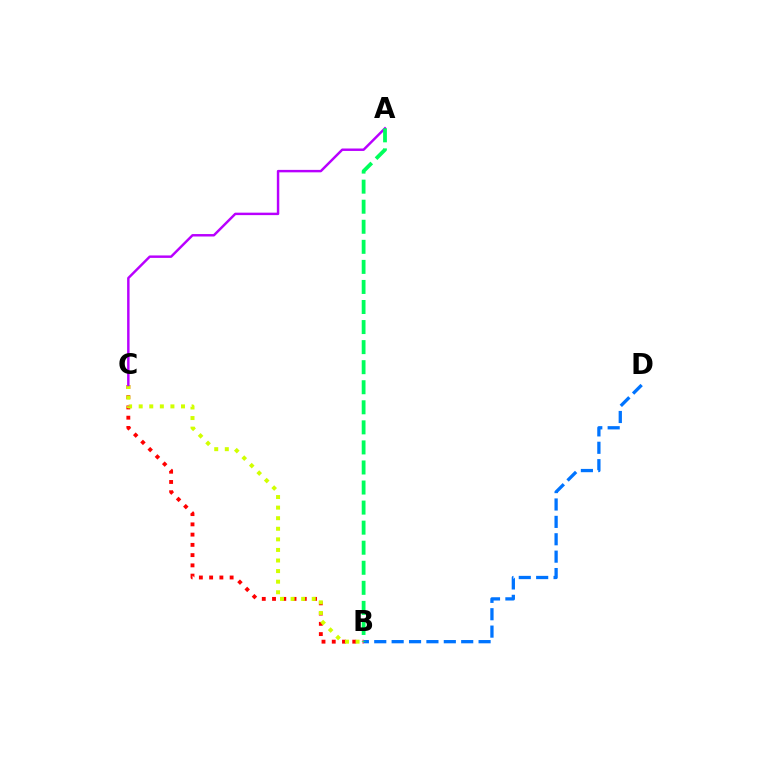{('B', 'C'): [{'color': '#ff0000', 'line_style': 'dotted', 'thickness': 2.79}, {'color': '#d1ff00', 'line_style': 'dotted', 'thickness': 2.87}], ('A', 'C'): [{'color': '#b900ff', 'line_style': 'solid', 'thickness': 1.76}], ('B', 'D'): [{'color': '#0074ff', 'line_style': 'dashed', 'thickness': 2.36}], ('A', 'B'): [{'color': '#00ff5c', 'line_style': 'dashed', 'thickness': 2.72}]}